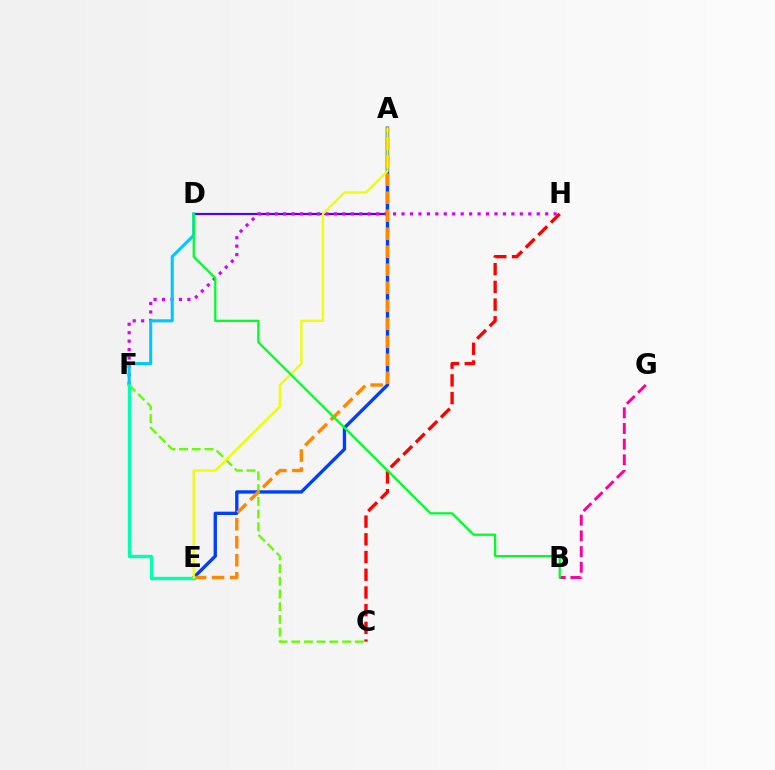{('A', 'D'): [{'color': '#4f00ff', 'line_style': 'solid', 'thickness': 1.6}], ('F', 'H'): [{'color': '#d600ff', 'line_style': 'dotted', 'thickness': 2.3}], ('B', 'G'): [{'color': '#ff00a0', 'line_style': 'dashed', 'thickness': 2.13}], ('A', 'E'): [{'color': '#003fff', 'line_style': 'solid', 'thickness': 2.41}, {'color': '#ff8800', 'line_style': 'dashed', 'thickness': 2.45}, {'color': '#eeff00', 'line_style': 'solid', 'thickness': 1.66}], ('D', 'F'): [{'color': '#00c7ff', 'line_style': 'solid', 'thickness': 2.22}], ('C', 'F'): [{'color': '#66ff00', 'line_style': 'dashed', 'thickness': 1.73}], ('E', 'F'): [{'color': '#00ffaf', 'line_style': 'solid', 'thickness': 2.44}], ('C', 'H'): [{'color': '#ff0000', 'line_style': 'dashed', 'thickness': 2.41}], ('B', 'D'): [{'color': '#00ff27', 'line_style': 'solid', 'thickness': 1.63}]}